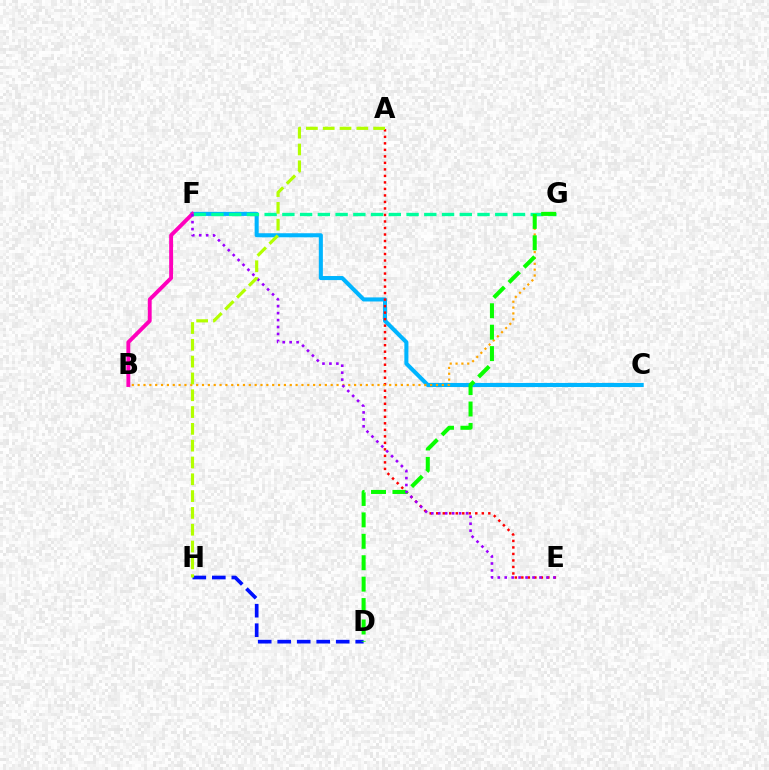{('C', 'F'): [{'color': '#00b5ff', 'line_style': 'solid', 'thickness': 2.93}], ('B', 'F'): [{'color': '#ff00bd', 'line_style': 'solid', 'thickness': 2.8}], ('A', 'E'): [{'color': '#ff0000', 'line_style': 'dotted', 'thickness': 1.77}], ('B', 'G'): [{'color': '#ffa500', 'line_style': 'dotted', 'thickness': 1.59}], ('D', 'H'): [{'color': '#0010ff', 'line_style': 'dashed', 'thickness': 2.65}], ('F', 'G'): [{'color': '#00ff9d', 'line_style': 'dashed', 'thickness': 2.41}], ('D', 'G'): [{'color': '#08ff00', 'line_style': 'dashed', 'thickness': 2.91}], ('E', 'F'): [{'color': '#9b00ff', 'line_style': 'dotted', 'thickness': 1.89}], ('A', 'H'): [{'color': '#b3ff00', 'line_style': 'dashed', 'thickness': 2.28}]}